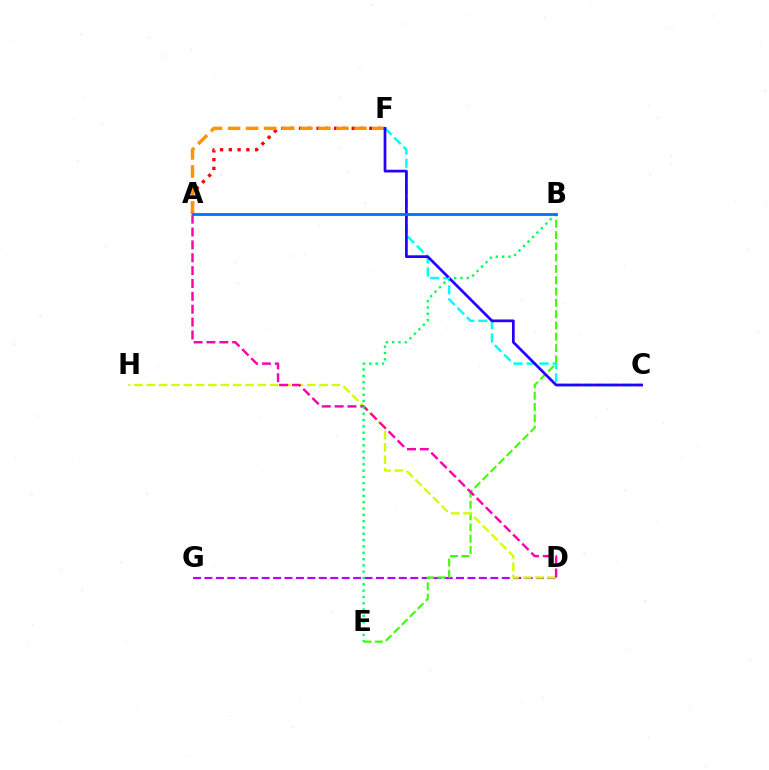{('D', 'G'): [{'color': '#b900ff', 'line_style': 'dashed', 'thickness': 1.55}], ('A', 'F'): [{'color': '#ff0000', 'line_style': 'dotted', 'thickness': 2.39}, {'color': '#ff9400', 'line_style': 'dashed', 'thickness': 2.45}], ('C', 'F'): [{'color': '#00fff6', 'line_style': 'dashed', 'thickness': 1.78}, {'color': '#2500ff', 'line_style': 'solid', 'thickness': 1.96}], ('B', 'E'): [{'color': '#3dff00', 'line_style': 'dashed', 'thickness': 1.54}, {'color': '#00ff5c', 'line_style': 'dotted', 'thickness': 1.72}], ('D', 'H'): [{'color': '#d1ff00', 'line_style': 'dashed', 'thickness': 1.68}], ('A', 'D'): [{'color': '#ff00ac', 'line_style': 'dashed', 'thickness': 1.75}], ('A', 'B'): [{'color': '#0074ff', 'line_style': 'solid', 'thickness': 2.04}]}